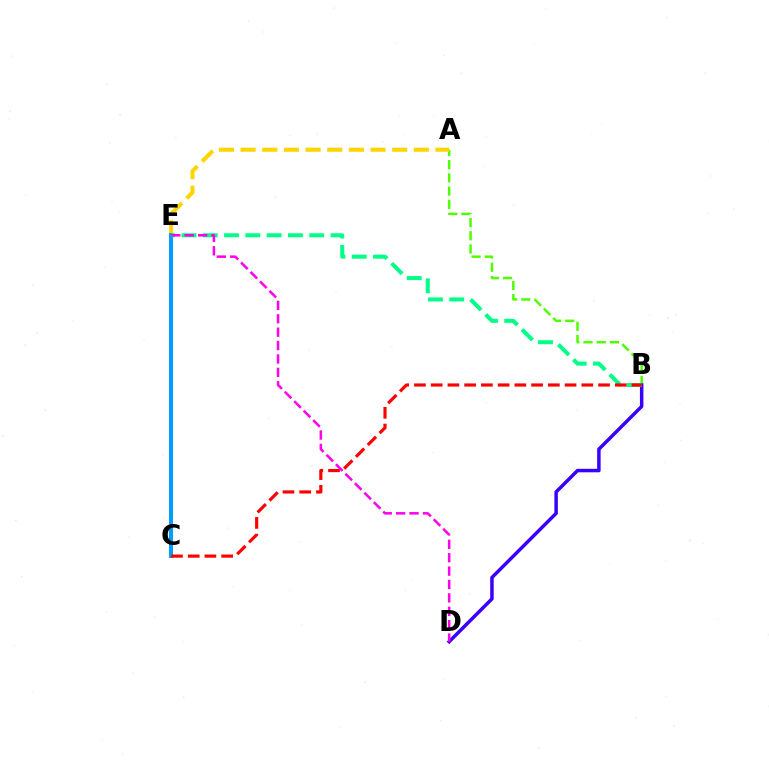{('A', 'B'): [{'color': '#4fff00', 'line_style': 'dashed', 'thickness': 1.79}], ('A', 'E'): [{'color': '#ffd500', 'line_style': 'dashed', 'thickness': 2.94}], ('C', 'E'): [{'color': '#009eff', 'line_style': 'solid', 'thickness': 2.9}], ('B', 'D'): [{'color': '#3700ff', 'line_style': 'solid', 'thickness': 2.5}], ('B', 'E'): [{'color': '#00ff86', 'line_style': 'dashed', 'thickness': 2.89}], ('B', 'C'): [{'color': '#ff0000', 'line_style': 'dashed', 'thickness': 2.27}], ('D', 'E'): [{'color': '#ff00ed', 'line_style': 'dashed', 'thickness': 1.82}]}